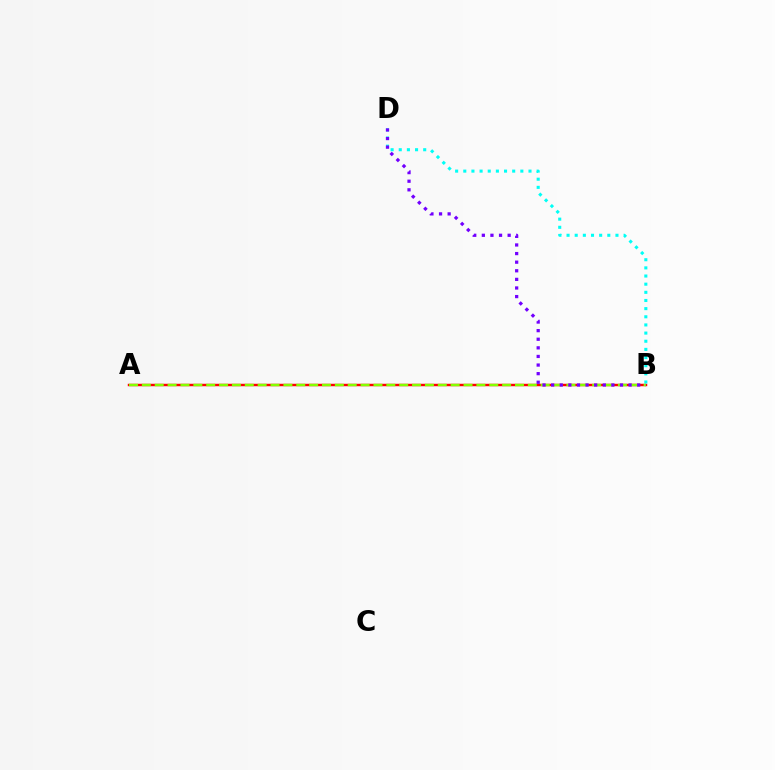{('A', 'B'): [{'color': '#ff0000', 'line_style': 'solid', 'thickness': 1.76}, {'color': '#84ff00', 'line_style': 'dashed', 'thickness': 1.75}], ('B', 'D'): [{'color': '#00fff6', 'line_style': 'dotted', 'thickness': 2.21}, {'color': '#7200ff', 'line_style': 'dotted', 'thickness': 2.34}]}